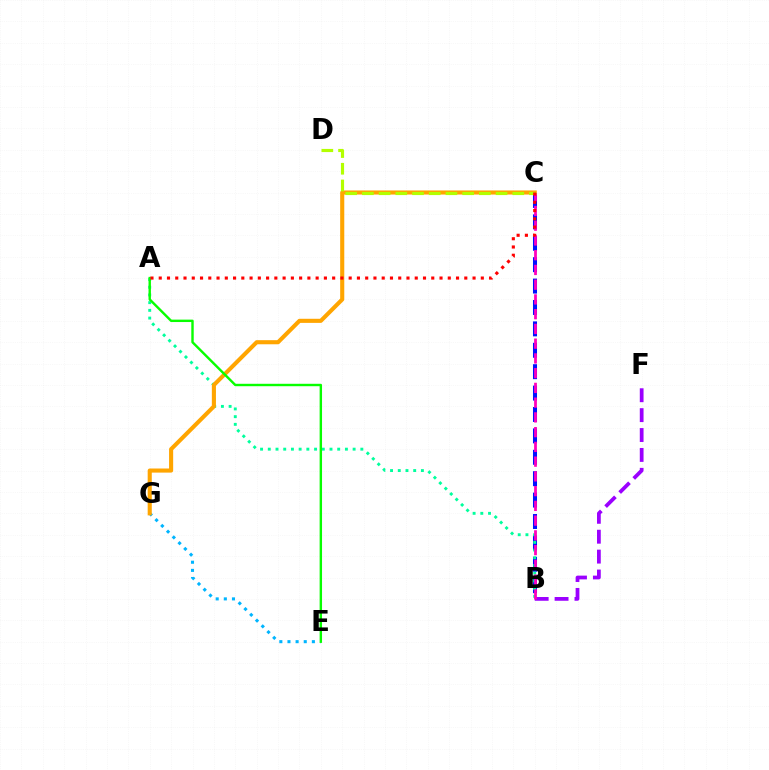{('B', 'C'): [{'color': '#0010ff', 'line_style': 'dashed', 'thickness': 2.91}, {'color': '#ff00bd', 'line_style': 'dashed', 'thickness': 2.0}], ('B', 'F'): [{'color': '#9b00ff', 'line_style': 'dashed', 'thickness': 2.7}], ('E', 'G'): [{'color': '#00b5ff', 'line_style': 'dotted', 'thickness': 2.21}], ('A', 'B'): [{'color': '#00ff9d', 'line_style': 'dotted', 'thickness': 2.1}], ('C', 'G'): [{'color': '#ffa500', 'line_style': 'solid', 'thickness': 2.95}], ('C', 'D'): [{'color': '#b3ff00', 'line_style': 'dashed', 'thickness': 2.27}], ('A', 'E'): [{'color': '#08ff00', 'line_style': 'solid', 'thickness': 1.74}], ('A', 'C'): [{'color': '#ff0000', 'line_style': 'dotted', 'thickness': 2.24}]}